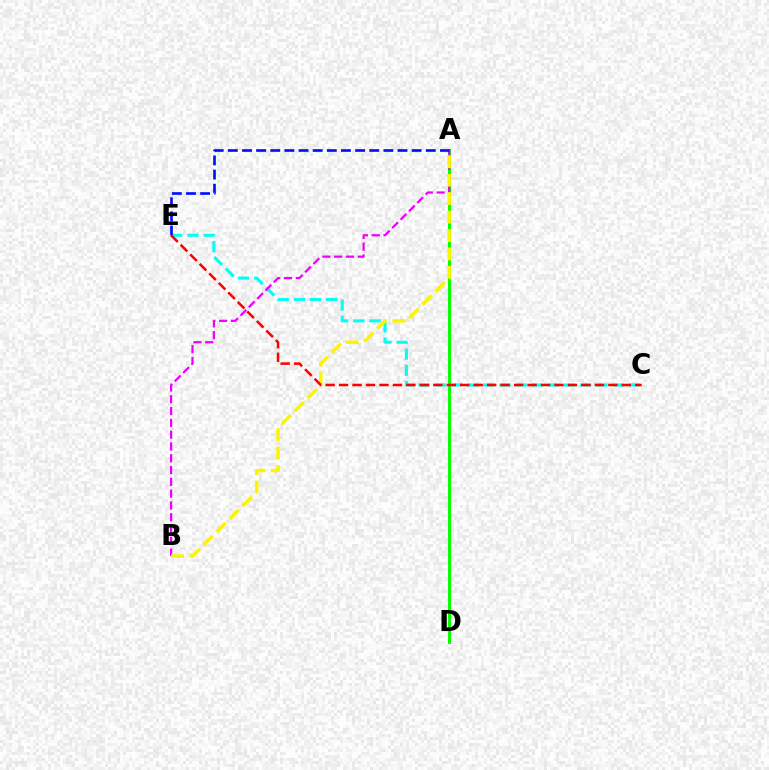{('A', 'D'): [{'color': '#08ff00', 'line_style': 'solid', 'thickness': 2.18}], ('C', 'E'): [{'color': '#00fff6', 'line_style': 'dashed', 'thickness': 2.2}, {'color': '#ff0000', 'line_style': 'dashed', 'thickness': 1.83}], ('A', 'B'): [{'color': '#ee00ff', 'line_style': 'dashed', 'thickness': 1.6}, {'color': '#fcf500', 'line_style': 'dashed', 'thickness': 2.51}], ('A', 'E'): [{'color': '#0010ff', 'line_style': 'dashed', 'thickness': 1.92}]}